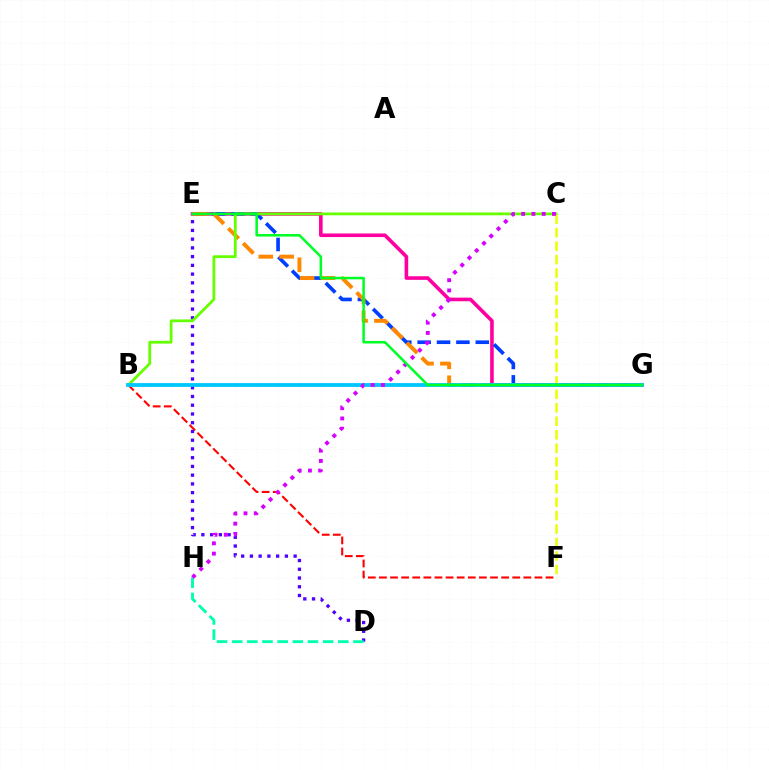{('E', 'G'): [{'color': '#ff00a0', 'line_style': 'solid', 'thickness': 2.6}, {'color': '#003fff', 'line_style': 'dashed', 'thickness': 2.63}, {'color': '#ff8800', 'line_style': 'dashed', 'thickness': 2.84}, {'color': '#00ff27', 'line_style': 'solid', 'thickness': 1.83}], ('B', 'F'): [{'color': '#ff0000', 'line_style': 'dashed', 'thickness': 1.51}], ('D', 'E'): [{'color': '#4f00ff', 'line_style': 'dotted', 'thickness': 2.38}], ('B', 'C'): [{'color': '#66ff00', 'line_style': 'solid', 'thickness': 2.01}], ('C', 'F'): [{'color': '#eeff00', 'line_style': 'dashed', 'thickness': 1.83}], ('B', 'G'): [{'color': '#00c7ff', 'line_style': 'solid', 'thickness': 2.74}], ('D', 'H'): [{'color': '#00ffaf', 'line_style': 'dashed', 'thickness': 2.06}], ('C', 'H'): [{'color': '#d600ff', 'line_style': 'dotted', 'thickness': 2.79}]}